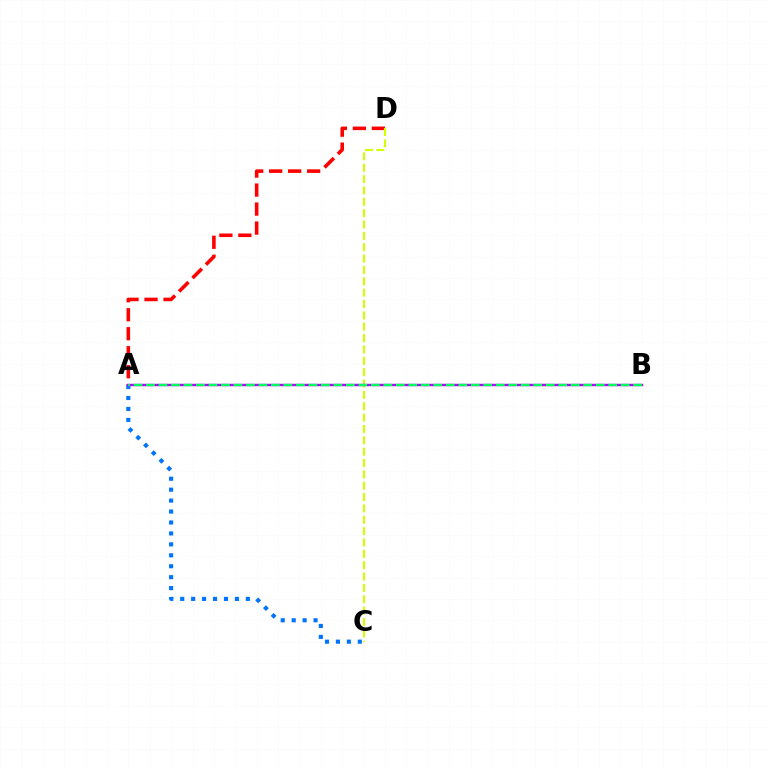{('A', 'D'): [{'color': '#ff0000', 'line_style': 'dashed', 'thickness': 2.58}], ('C', 'D'): [{'color': '#d1ff00', 'line_style': 'dashed', 'thickness': 1.54}], ('A', 'C'): [{'color': '#0074ff', 'line_style': 'dotted', 'thickness': 2.97}], ('A', 'B'): [{'color': '#b900ff', 'line_style': 'solid', 'thickness': 1.74}, {'color': '#00ff5c', 'line_style': 'dashed', 'thickness': 1.7}]}